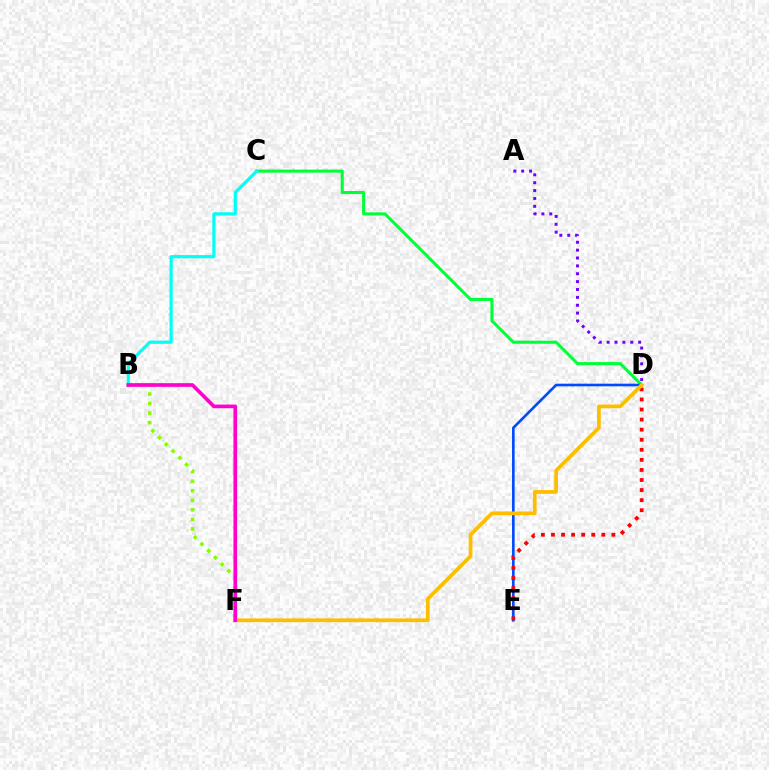{('A', 'D'): [{'color': '#7200ff', 'line_style': 'dotted', 'thickness': 2.14}], ('C', 'D'): [{'color': '#00ff39', 'line_style': 'solid', 'thickness': 2.2}], ('D', 'E'): [{'color': '#004bff', 'line_style': 'solid', 'thickness': 1.9}, {'color': '#ff0000', 'line_style': 'dotted', 'thickness': 2.74}], ('B', 'C'): [{'color': '#00fff6', 'line_style': 'solid', 'thickness': 2.3}], ('D', 'F'): [{'color': '#ffbd00', 'line_style': 'solid', 'thickness': 2.69}], ('B', 'F'): [{'color': '#84ff00', 'line_style': 'dotted', 'thickness': 2.59}, {'color': '#ff00cf', 'line_style': 'solid', 'thickness': 2.64}]}